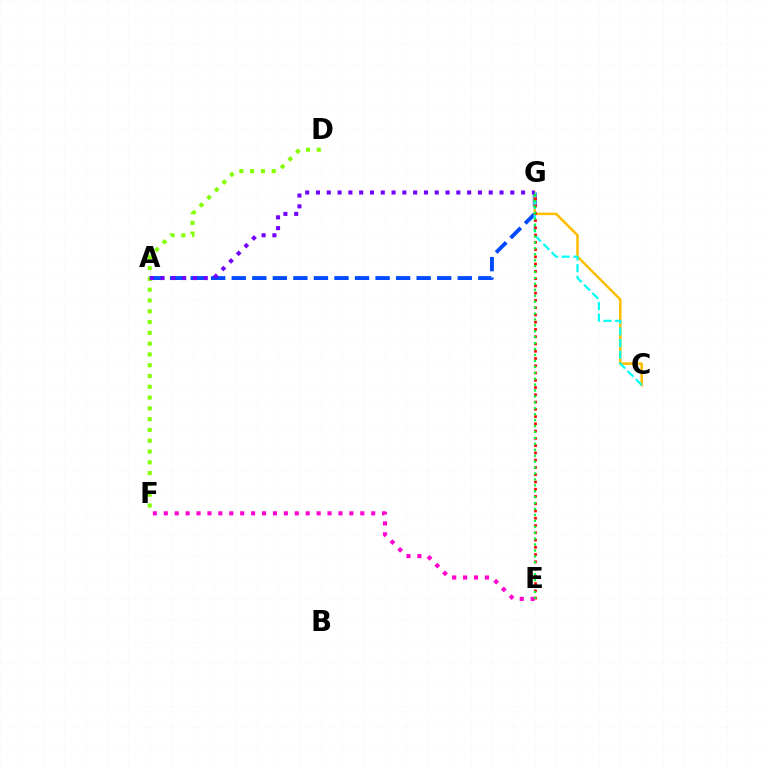{('A', 'G'): [{'color': '#004bff', 'line_style': 'dashed', 'thickness': 2.79}, {'color': '#7200ff', 'line_style': 'dotted', 'thickness': 2.93}], ('C', 'G'): [{'color': '#ffbd00', 'line_style': 'solid', 'thickness': 1.81}, {'color': '#00fff6', 'line_style': 'dashed', 'thickness': 1.59}], ('E', 'F'): [{'color': '#ff00cf', 'line_style': 'dotted', 'thickness': 2.97}], ('E', 'G'): [{'color': '#ff0000', 'line_style': 'dotted', 'thickness': 1.97}, {'color': '#00ff39', 'line_style': 'dotted', 'thickness': 1.61}], ('D', 'F'): [{'color': '#84ff00', 'line_style': 'dotted', 'thickness': 2.93}]}